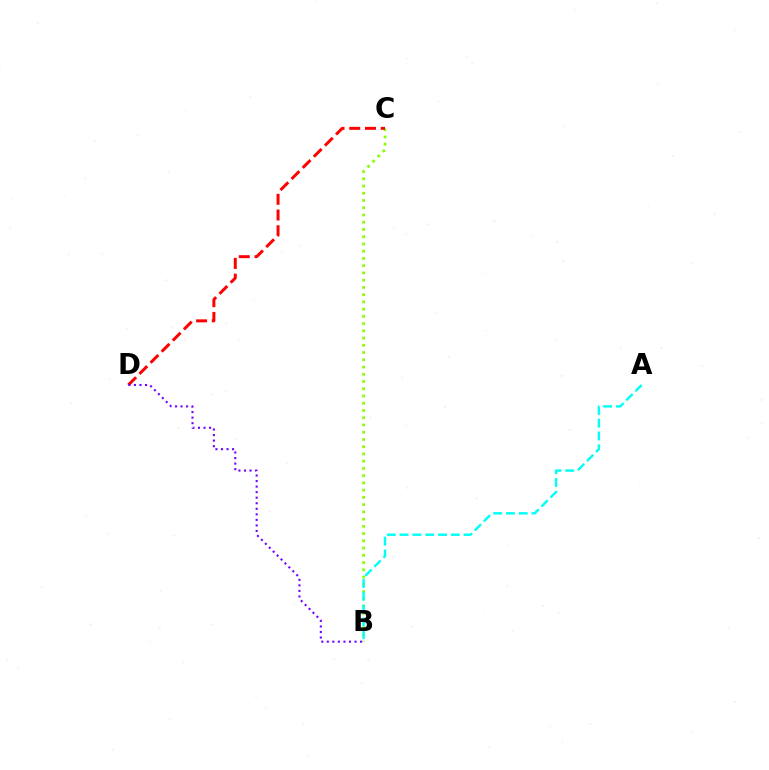{('B', 'C'): [{'color': '#84ff00', 'line_style': 'dotted', 'thickness': 1.97}], ('C', 'D'): [{'color': '#ff0000', 'line_style': 'dashed', 'thickness': 2.14}], ('B', 'D'): [{'color': '#7200ff', 'line_style': 'dotted', 'thickness': 1.51}], ('A', 'B'): [{'color': '#00fff6', 'line_style': 'dashed', 'thickness': 1.74}]}